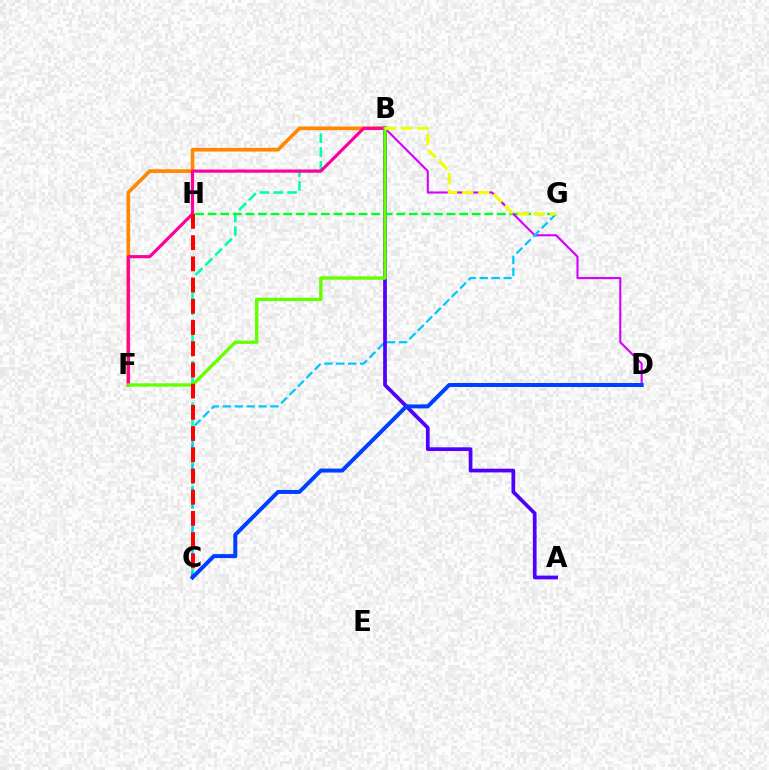{('B', 'C'): [{'color': '#00ffaf', 'line_style': 'dashed', 'thickness': 1.88}], ('G', 'H'): [{'color': '#00ff27', 'line_style': 'dashed', 'thickness': 1.71}], ('B', 'F'): [{'color': '#ff8800', 'line_style': 'solid', 'thickness': 2.65}, {'color': '#ff00a0', 'line_style': 'solid', 'thickness': 2.28}, {'color': '#66ff00', 'line_style': 'solid', 'thickness': 2.43}], ('B', 'D'): [{'color': '#d600ff', 'line_style': 'solid', 'thickness': 1.53}], ('C', 'G'): [{'color': '#00c7ff', 'line_style': 'dashed', 'thickness': 1.62}], ('A', 'B'): [{'color': '#4f00ff', 'line_style': 'solid', 'thickness': 2.68}], ('C', 'H'): [{'color': '#ff0000', 'line_style': 'dashed', 'thickness': 2.88}], ('B', 'G'): [{'color': '#eeff00', 'line_style': 'dashed', 'thickness': 2.19}], ('C', 'D'): [{'color': '#003fff', 'line_style': 'solid', 'thickness': 2.86}]}